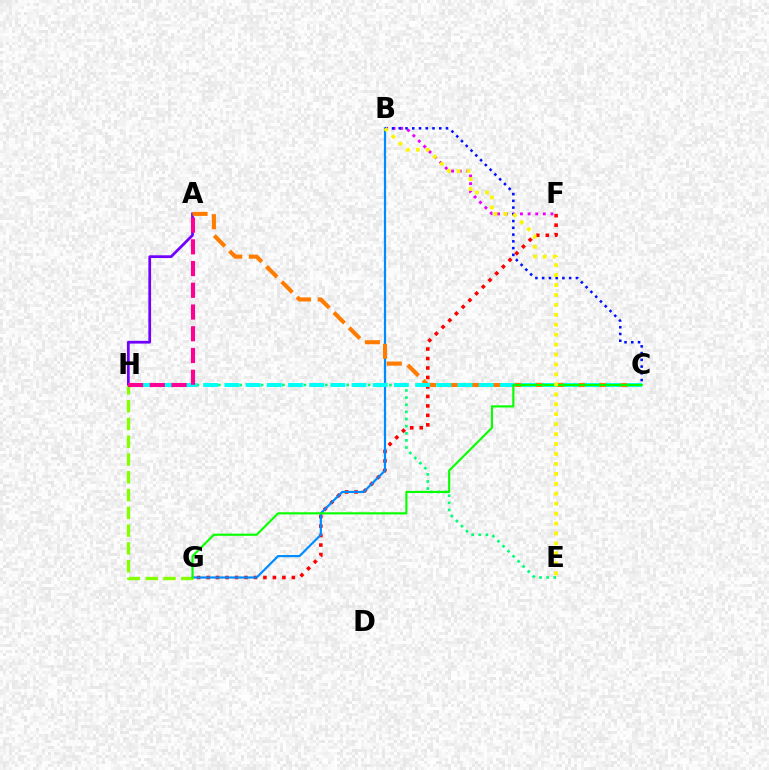{('F', 'G'): [{'color': '#ff0000', 'line_style': 'dotted', 'thickness': 2.58}], ('B', 'G'): [{'color': '#008cff', 'line_style': 'solid', 'thickness': 1.58}], ('A', 'H'): [{'color': '#7200ff', 'line_style': 'solid', 'thickness': 1.98}, {'color': '#ff0094', 'line_style': 'dashed', 'thickness': 2.95}], ('E', 'H'): [{'color': '#00ff74', 'line_style': 'dotted', 'thickness': 1.94}], ('B', 'F'): [{'color': '#ee00ff', 'line_style': 'dotted', 'thickness': 2.07}], ('G', 'H'): [{'color': '#84ff00', 'line_style': 'dashed', 'thickness': 2.42}], ('A', 'C'): [{'color': '#ff7c00', 'line_style': 'dashed', 'thickness': 2.94}], ('B', 'C'): [{'color': '#0010ff', 'line_style': 'dotted', 'thickness': 1.83}], ('C', 'H'): [{'color': '#00fff6', 'line_style': 'dashed', 'thickness': 2.88}], ('C', 'G'): [{'color': '#08ff00', 'line_style': 'solid', 'thickness': 1.54}], ('B', 'E'): [{'color': '#fcf500', 'line_style': 'dotted', 'thickness': 2.7}]}